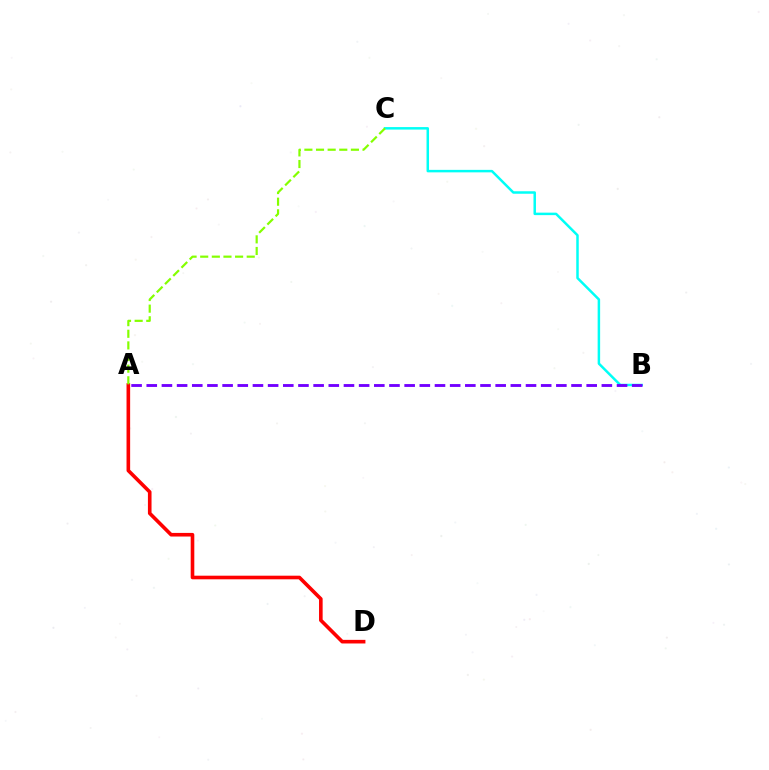{('B', 'C'): [{'color': '#00fff6', 'line_style': 'solid', 'thickness': 1.79}], ('A', 'D'): [{'color': '#ff0000', 'line_style': 'solid', 'thickness': 2.6}], ('A', 'B'): [{'color': '#7200ff', 'line_style': 'dashed', 'thickness': 2.06}], ('A', 'C'): [{'color': '#84ff00', 'line_style': 'dashed', 'thickness': 1.58}]}